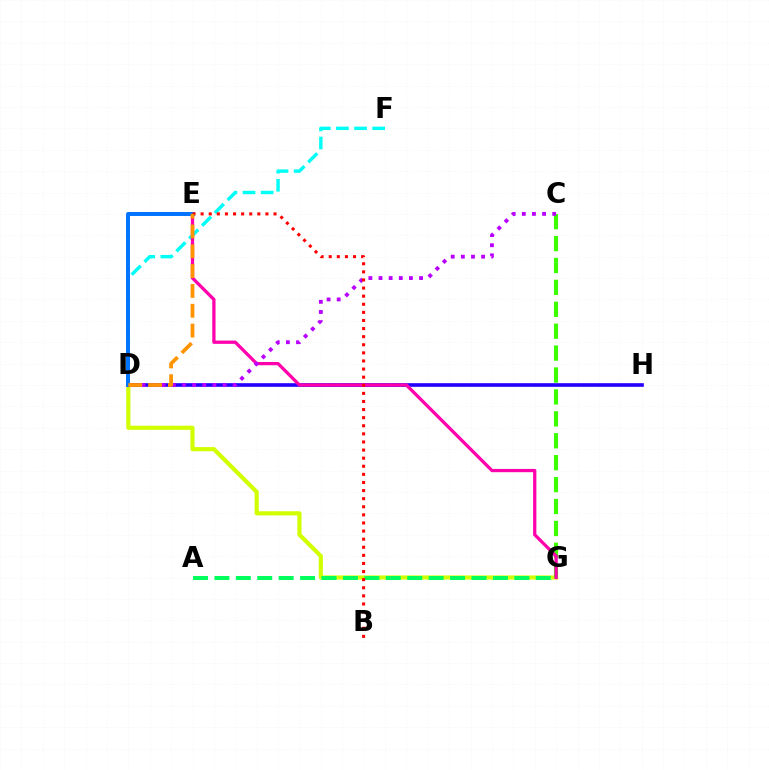{('D', 'H'): [{'color': '#2500ff', 'line_style': 'solid', 'thickness': 2.62}], ('D', 'F'): [{'color': '#00fff6', 'line_style': 'dashed', 'thickness': 2.46}], ('D', 'G'): [{'color': '#d1ff00', 'line_style': 'solid', 'thickness': 2.99}], ('C', 'G'): [{'color': '#3dff00', 'line_style': 'dashed', 'thickness': 2.98}], ('A', 'G'): [{'color': '#00ff5c', 'line_style': 'dashed', 'thickness': 2.91}], ('E', 'G'): [{'color': '#ff00ac', 'line_style': 'solid', 'thickness': 2.35}], ('C', 'D'): [{'color': '#b900ff', 'line_style': 'dotted', 'thickness': 2.75}], ('D', 'E'): [{'color': '#0074ff', 'line_style': 'solid', 'thickness': 2.85}, {'color': '#ff9400', 'line_style': 'dashed', 'thickness': 2.69}], ('B', 'E'): [{'color': '#ff0000', 'line_style': 'dotted', 'thickness': 2.2}]}